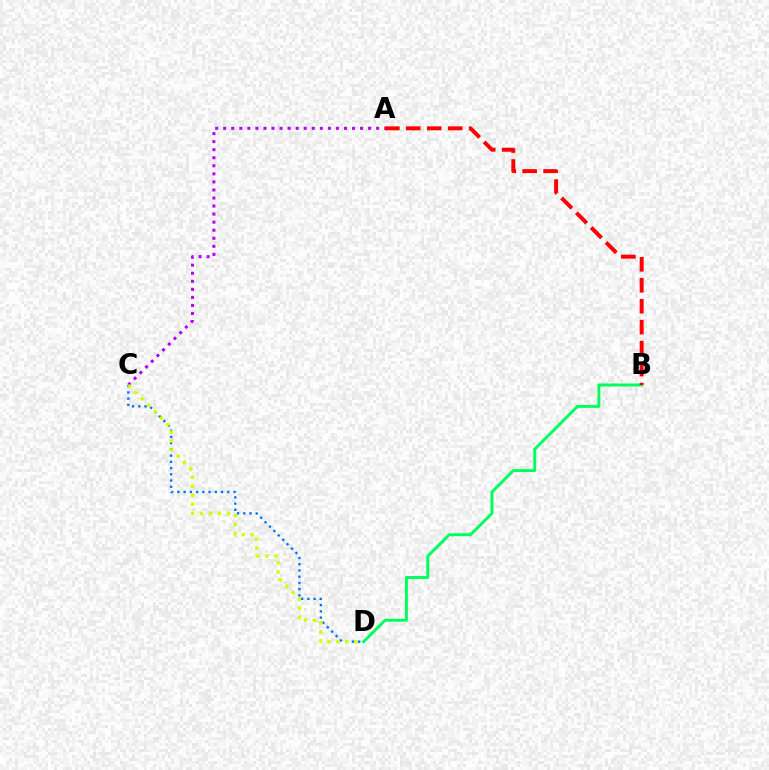{('A', 'C'): [{'color': '#b900ff', 'line_style': 'dotted', 'thickness': 2.19}], ('C', 'D'): [{'color': '#0074ff', 'line_style': 'dotted', 'thickness': 1.69}, {'color': '#d1ff00', 'line_style': 'dotted', 'thickness': 2.45}], ('B', 'D'): [{'color': '#00ff5c', 'line_style': 'solid', 'thickness': 2.12}], ('A', 'B'): [{'color': '#ff0000', 'line_style': 'dashed', 'thickness': 2.85}]}